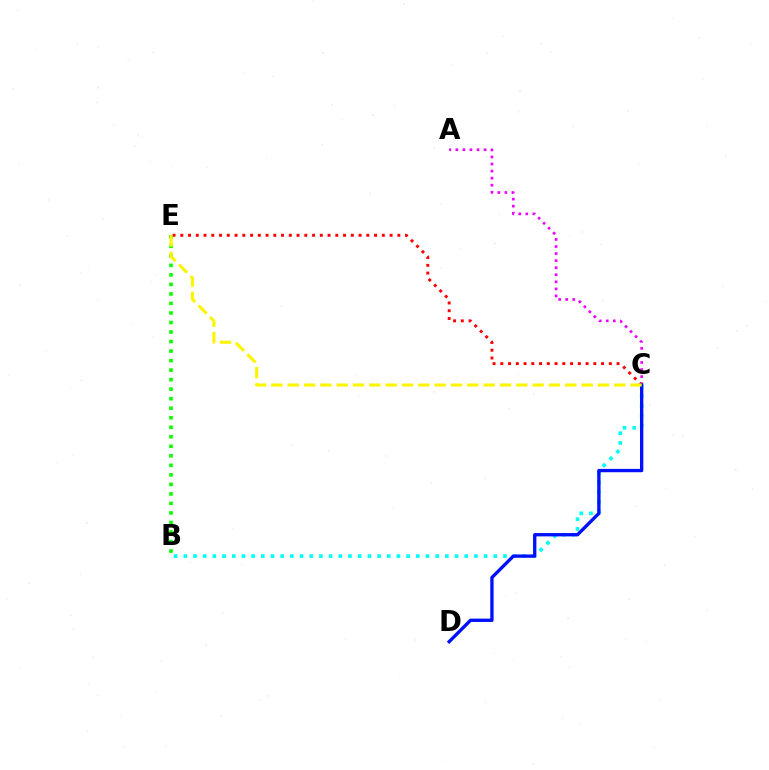{('A', 'C'): [{'color': '#ee00ff', 'line_style': 'dotted', 'thickness': 1.92}], ('B', 'C'): [{'color': '#00fff6', 'line_style': 'dotted', 'thickness': 2.63}], ('B', 'E'): [{'color': '#08ff00', 'line_style': 'dotted', 'thickness': 2.59}], ('C', 'E'): [{'color': '#ff0000', 'line_style': 'dotted', 'thickness': 2.11}, {'color': '#fcf500', 'line_style': 'dashed', 'thickness': 2.22}], ('C', 'D'): [{'color': '#0010ff', 'line_style': 'solid', 'thickness': 2.4}]}